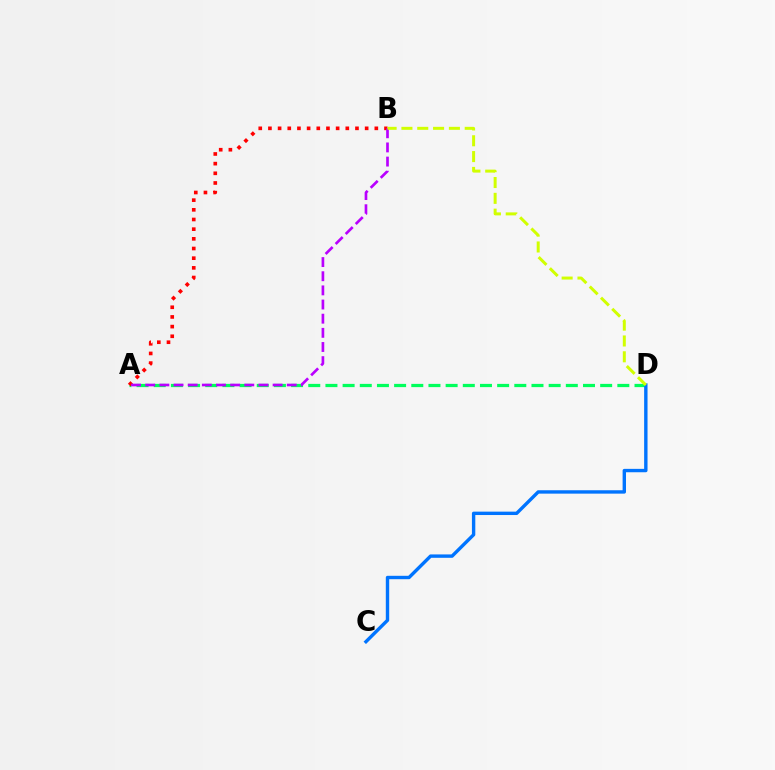{('A', 'D'): [{'color': '#00ff5c', 'line_style': 'dashed', 'thickness': 2.33}], ('A', 'B'): [{'color': '#ff0000', 'line_style': 'dotted', 'thickness': 2.63}, {'color': '#b900ff', 'line_style': 'dashed', 'thickness': 1.92}], ('C', 'D'): [{'color': '#0074ff', 'line_style': 'solid', 'thickness': 2.44}], ('B', 'D'): [{'color': '#d1ff00', 'line_style': 'dashed', 'thickness': 2.15}]}